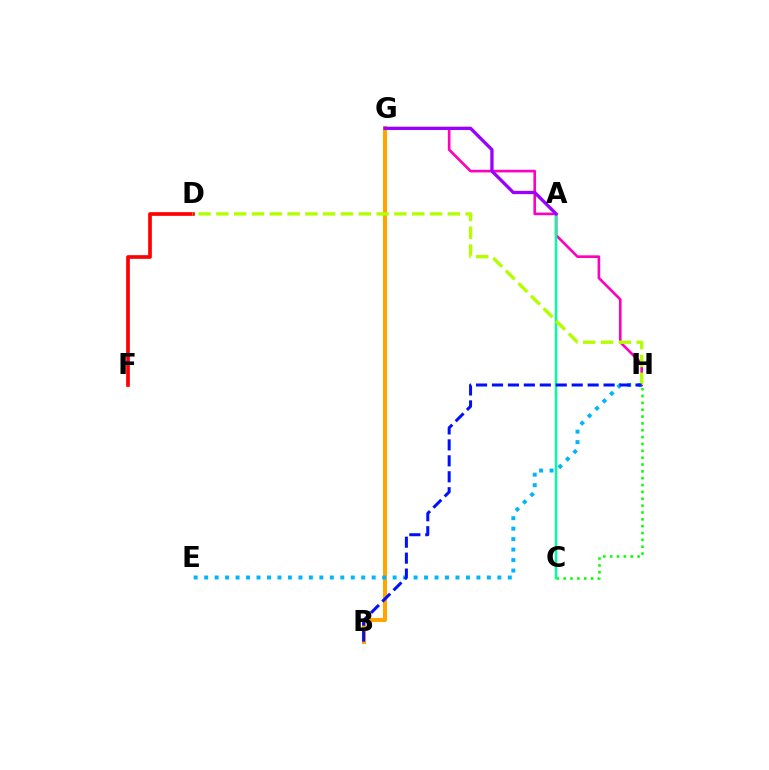{('D', 'F'): [{'color': '#ff0000', 'line_style': 'solid', 'thickness': 2.65}], ('G', 'H'): [{'color': '#ff00bd', 'line_style': 'solid', 'thickness': 1.9}], ('B', 'G'): [{'color': '#ffa500', 'line_style': 'solid', 'thickness': 2.92}], ('E', 'H'): [{'color': '#00b5ff', 'line_style': 'dotted', 'thickness': 2.84}], ('C', 'H'): [{'color': '#08ff00', 'line_style': 'dotted', 'thickness': 1.86}], ('A', 'C'): [{'color': '#00ff9d', 'line_style': 'solid', 'thickness': 1.76}], ('A', 'G'): [{'color': '#9b00ff', 'line_style': 'solid', 'thickness': 2.37}], ('D', 'H'): [{'color': '#b3ff00', 'line_style': 'dashed', 'thickness': 2.42}], ('B', 'H'): [{'color': '#0010ff', 'line_style': 'dashed', 'thickness': 2.17}]}